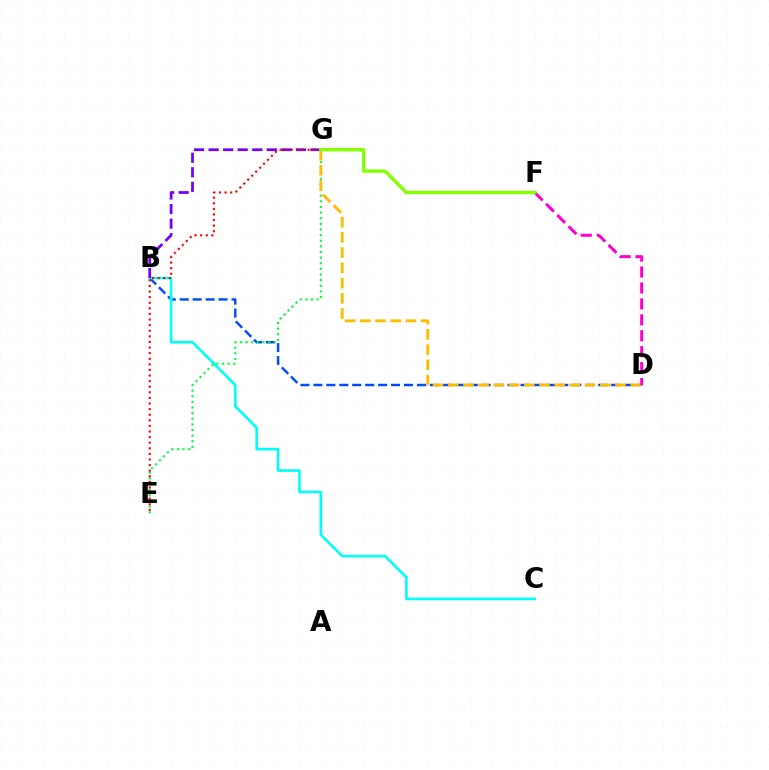{('B', 'D'): [{'color': '#004bff', 'line_style': 'dashed', 'thickness': 1.76}], ('B', 'C'): [{'color': '#00fff6', 'line_style': 'solid', 'thickness': 1.88}], ('E', 'G'): [{'color': '#00ff39', 'line_style': 'dotted', 'thickness': 1.53}, {'color': '#ff0000', 'line_style': 'dotted', 'thickness': 1.52}], ('B', 'G'): [{'color': '#7200ff', 'line_style': 'dashed', 'thickness': 1.98}], ('D', 'G'): [{'color': '#ffbd00', 'line_style': 'dashed', 'thickness': 2.07}], ('D', 'F'): [{'color': '#ff00cf', 'line_style': 'dashed', 'thickness': 2.16}], ('F', 'G'): [{'color': '#84ff00', 'line_style': 'solid', 'thickness': 2.43}]}